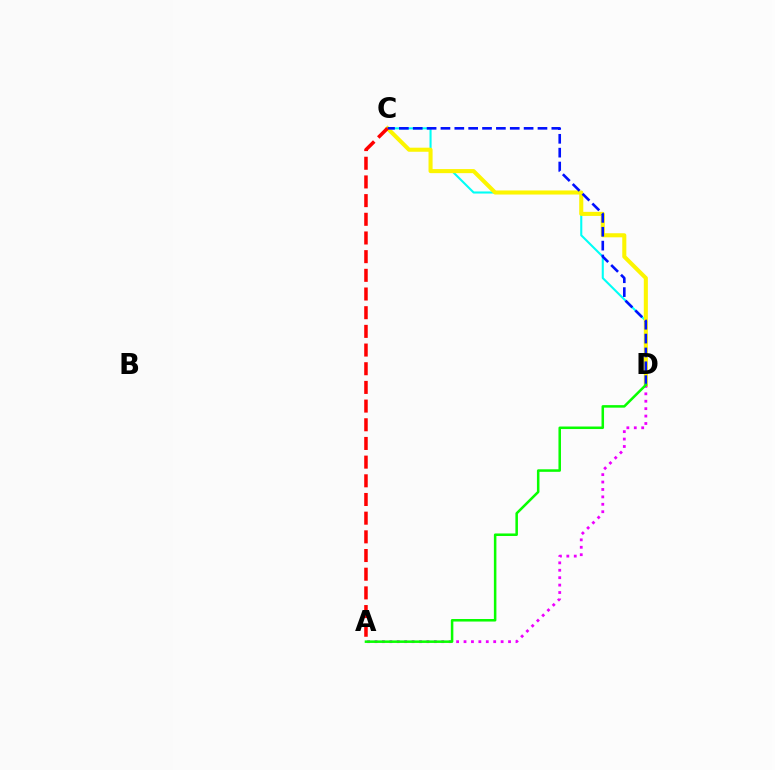{('C', 'D'): [{'color': '#00fff6', 'line_style': 'solid', 'thickness': 1.5}, {'color': '#fcf500', 'line_style': 'solid', 'thickness': 2.93}, {'color': '#0010ff', 'line_style': 'dashed', 'thickness': 1.88}], ('A', 'D'): [{'color': '#ee00ff', 'line_style': 'dotted', 'thickness': 2.02}, {'color': '#08ff00', 'line_style': 'solid', 'thickness': 1.82}], ('A', 'C'): [{'color': '#ff0000', 'line_style': 'dashed', 'thickness': 2.54}]}